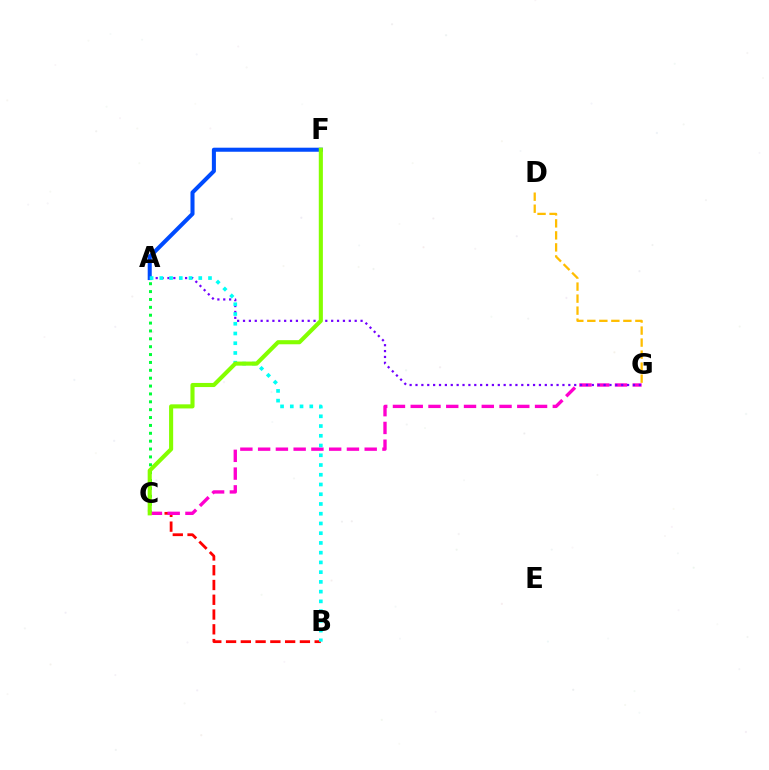{('A', 'C'): [{'color': '#00ff39', 'line_style': 'dotted', 'thickness': 2.14}], ('B', 'C'): [{'color': '#ff0000', 'line_style': 'dashed', 'thickness': 2.01}], ('A', 'F'): [{'color': '#004bff', 'line_style': 'solid', 'thickness': 2.91}], ('D', 'G'): [{'color': '#ffbd00', 'line_style': 'dashed', 'thickness': 1.63}], ('C', 'G'): [{'color': '#ff00cf', 'line_style': 'dashed', 'thickness': 2.41}], ('A', 'G'): [{'color': '#7200ff', 'line_style': 'dotted', 'thickness': 1.6}], ('A', 'B'): [{'color': '#00fff6', 'line_style': 'dotted', 'thickness': 2.65}], ('C', 'F'): [{'color': '#84ff00', 'line_style': 'solid', 'thickness': 2.95}]}